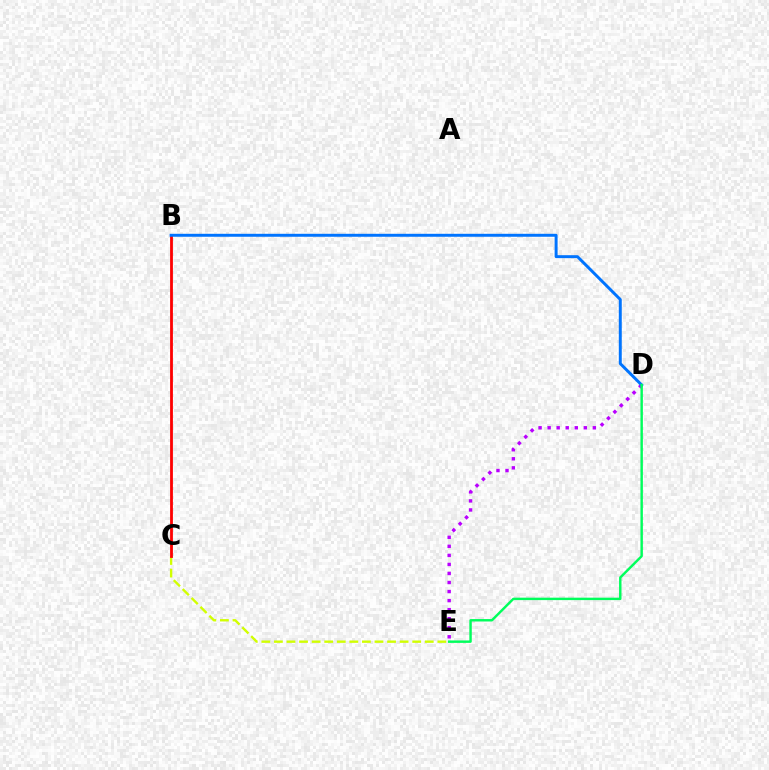{('D', 'E'): [{'color': '#b900ff', 'line_style': 'dotted', 'thickness': 2.46}, {'color': '#00ff5c', 'line_style': 'solid', 'thickness': 1.75}], ('C', 'E'): [{'color': '#d1ff00', 'line_style': 'dashed', 'thickness': 1.71}], ('B', 'C'): [{'color': '#ff0000', 'line_style': 'solid', 'thickness': 2.02}], ('B', 'D'): [{'color': '#0074ff', 'line_style': 'solid', 'thickness': 2.13}]}